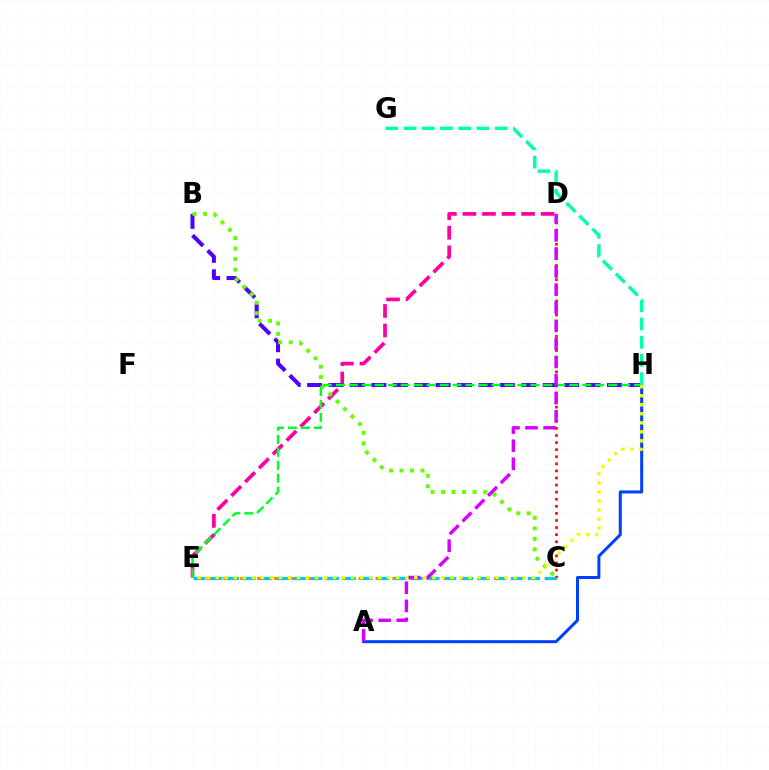{('D', 'E'): [{'color': '#ff00a0', 'line_style': 'dashed', 'thickness': 2.66}], ('A', 'H'): [{'color': '#003fff', 'line_style': 'solid', 'thickness': 2.17}], ('C', 'E'): [{'color': '#ff8800', 'line_style': 'dashed', 'thickness': 2.3}, {'color': '#00c7ff', 'line_style': 'dashed', 'thickness': 2.27}], ('C', 'D'): [{'color': '#ff0000', 'line_style': 'dotted', 'thickness': 1.92}], ('B', 'H'): [{'color': '#4f00ff', 'line_style': 'dashed', 'thickness': 2.91}], ('B', 'C'): [{'color': '#66ff00', 'line_style': 'dotted', 'thickness': 2.85}], ('E', 'H'): [{'color': '#00ff27', 'line_style': 'dashed', 'thickness': 1.76}, {'color': '#eeff00', 'line_style': 'dotted', 'thickness': 2.45}], ('A', 'D'): [{'color': '#d600ff', 'line_style': 'dashed', 'thickness': 2.46}], ('G', 'H'): [{'color': '#00ffaf', 'line_style': 'dashed', 'thickness': 2.48}]}